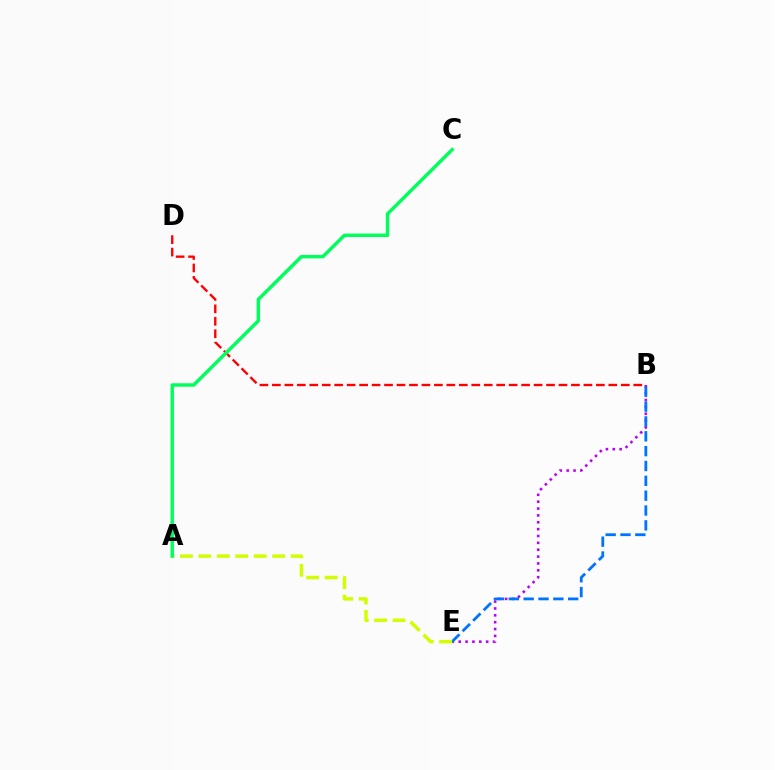{('B', 'D'): [{'color': '#ff0000', 'line_style': 'dashed', 'thickness': 1.69}], ('B', 'E'): [{'color': '#b900ff', 'line_style': 'dotted', 'thickness': 1.86}, {'color': '#0074ff', 'line_style': 'dashed', 'thickness': 2.02}], ('A', 'E'): [{'color': '#d1ff00', 'line_style': 'dashed', 'thickness': 2.51}], ('A', 'C'): [{'color': '#00ff5c', 'line_style': 'solid', 'thickness': 2.48}]}